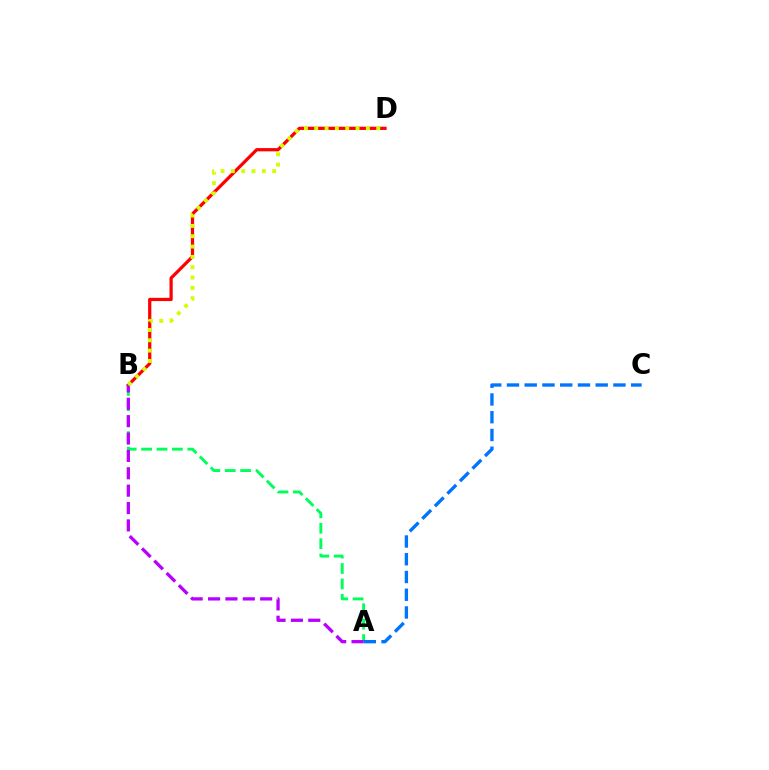{('A', 'B'): [{'color': '#00ff5c', 'line_style': 'dashed', 'thickness': 2.09}, {'color': '#b900ff', 'line_style': 'dashed', 'thickness': 2.36}], ('A', 'C'): [{'color': '#0074ff', 'line_style': 'dashed', 'thickness': 2.41}], ('B', 'D'): [{'color': '#ff0000', 'line_style': 'solid', 'thickness': 2.33}, {'color': '#d1ff00', 'line_style': 'dotted', 'thickness': 2.81}]}